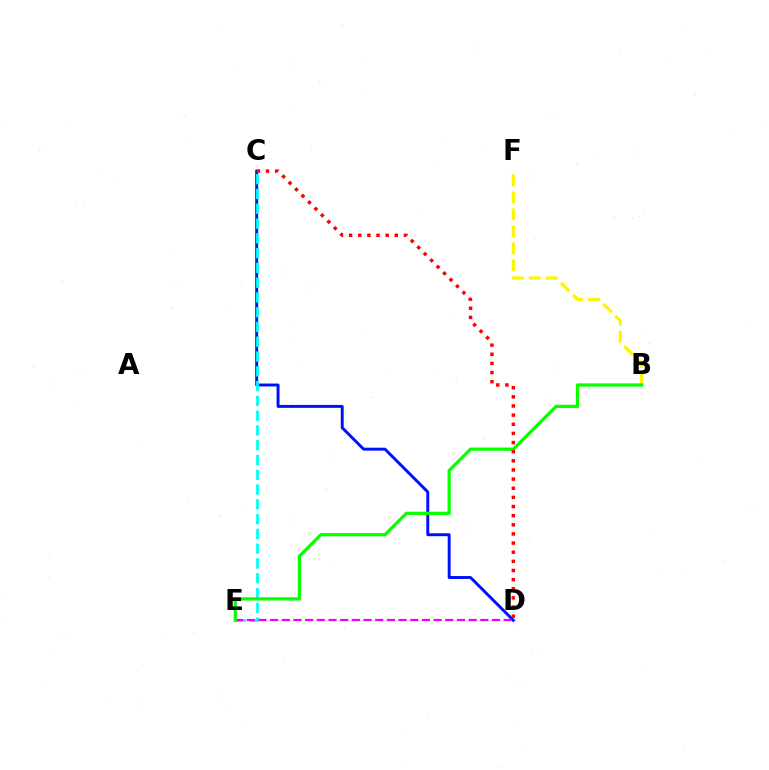{('C', 'D'): [{'color': '#0010ff', 'line_style': 'solid', 'thickness': 2.12}, {'color': '#ff0000', 'line_style': 'dotted', 'thickness': 2.48}], ('C', 'E'): [{'color': '#00fff6', 'line_style': 'dashed', 'thickness': 2.01}], ('D', 'E'): [{'color': '#ee00ff', 'line_style': 'dashed', 'thickness': 1.59}], ('B', 'F'): [{'color': '#fcf500', 'line_style': 'dashed', 'thickness': 2.31}], ('B', 'E'): [{'color': '#08ff00', 'line_style': 'solid', 'thickness': 2.33}]}